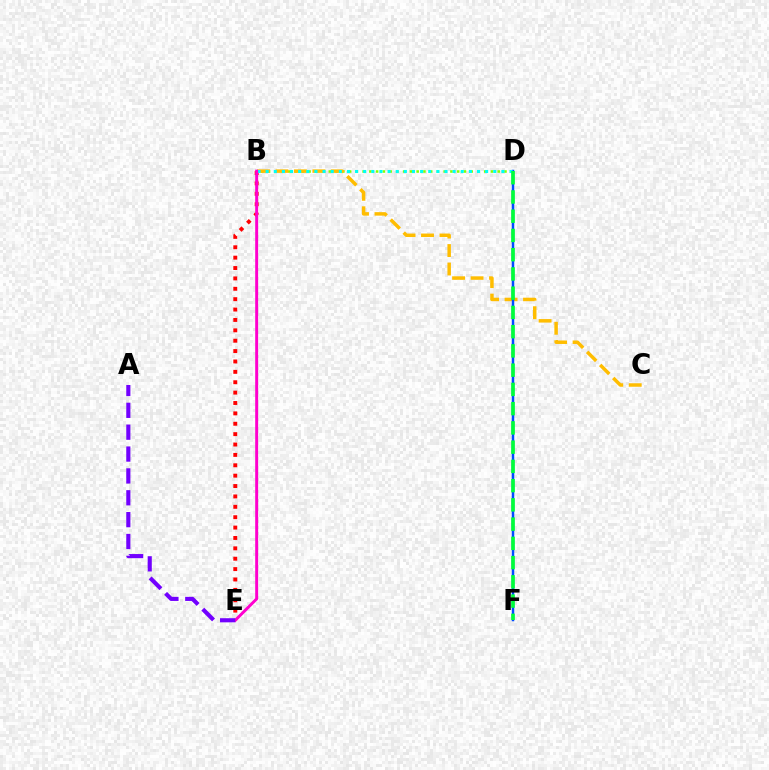{('B', 'D'): [{'color': '#84ff00', 'line_style': 'dotted', 'thickness': 1.84}, {'color': '#00fff6', 'line_style': 'dotted', 'thickness': 2.21}], ('B', 'C'): [{'color': '#ffbd00', 'line_style': 'dashed', 'thickness': 2.51}], ('D', 'F'): [{'color': '#004bff', 'line_style': 'solid', 'thickness': 1.79}, {'color': '#00ff39', 'line_style': 'dashed', 'thickness': 2.61}], ('B', 'E'): [{'color': '#ff0000', 'line_style': 'dotted', 'thickness': 2.82}, {'color': '#ff00cf', 'line_style': 'solid', 'thickness': 2.13}], ('A', 'E'): [{'color': '#7200ff', 'line_style': 'dashed', 'thickness': 2.97}]}